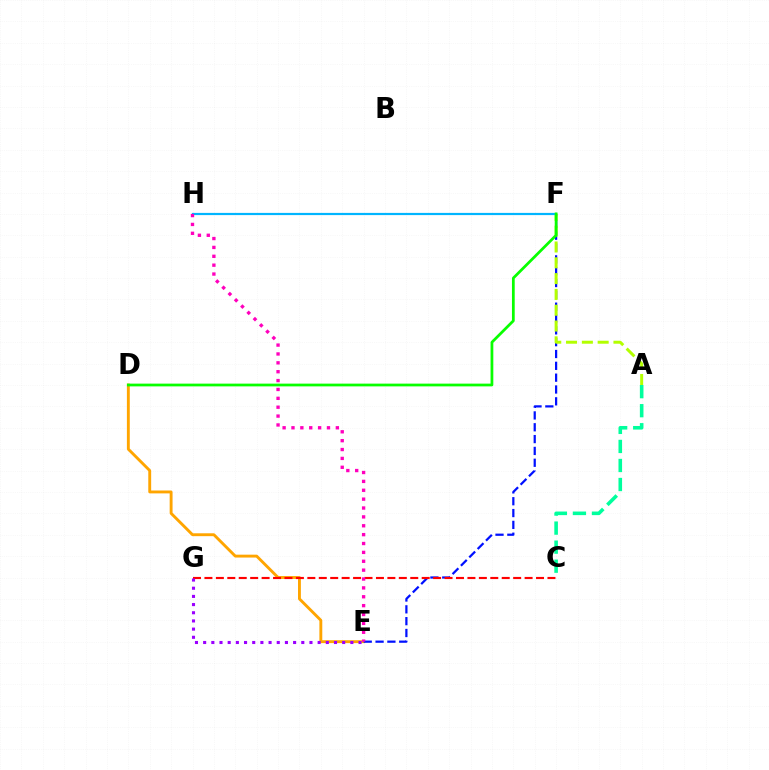{('D', 'E'): [{'color': '#ffa500', 'line_style': 'solid', 'thickness': 2.08}], ('E', 'F'): [{'color': '#0010ff', 'line_style': 'dashed', 'thickness': 1.61}], ('C', 'G'): [{'color': '#ff0000', 'line_style': 'dashed', 'thickness': 1.55}], ('A', 'F'): [{'color': '#b3ff00', 'line_style': 'dashed', 'thickness': 2.15}], ('F', 'H'): [{'color': '#00b5ff', 'line_style': 'solid', 'thickness': 1.59}], ('A', 'C'): [{'color': '#00ff9d', 'line_style': 'dashed', 'thickness': 2.59}], ('E', 'G'): [{'color': '#9b00ff', 'line_style': 'dotted', 'thickness': 2.22}], ('D', 'F'): [{'color': '#08ff00', 'line_style': 'solid', 'thickness': 1.98}], ('E', 'H'): [{'color': '#ff00bd', 'line_style': 'dotted', 'thickness': 2.41}]}